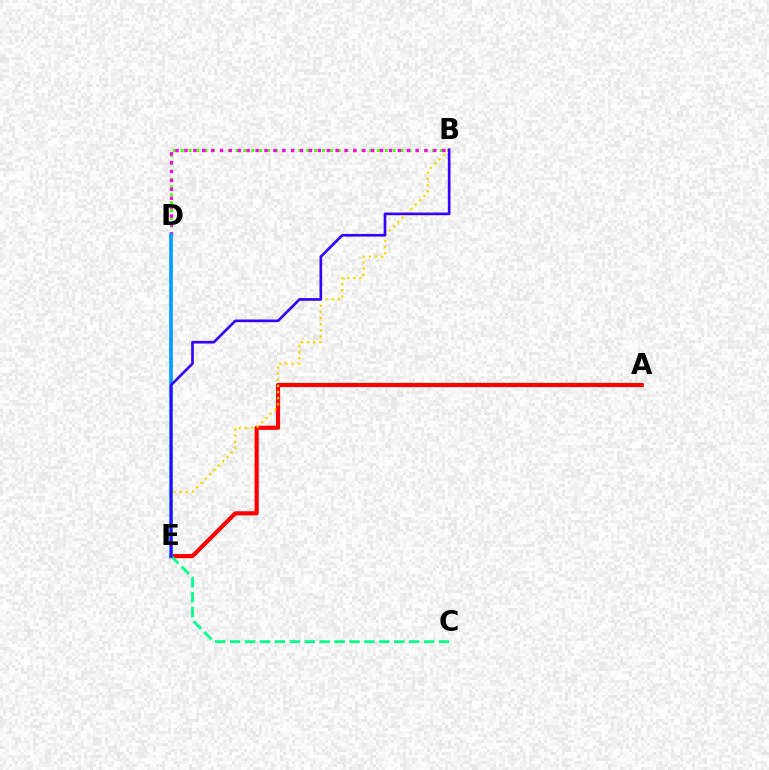{('B', 'D'): [{'color': '#4fff00', 'line_style': 'dotted', 'thickness': 2.13}, {'color': '#ff00ed', 'line_style': 'dotted', 'thickness': 2.42}], ('A', 'E'): [{'color': '#ff0000', 'line_style': 'solid', 'thickness': 3.0}], ('B', 'E'): [{'color': '#ffd500', 'line_style': 'dotted', 'thickness': 1.67}, {'color': '#3700ff', 'line_style': 'solid', 'thickness': 1.92}], ('C', 'E'): [{'color': '#00ff86', 'line_style': 'dashed', 'thickness': 2.03}], ('D', 'E'): [{'color': '#009eff', 'line_style': 'solid', 'thickness': 2.63}]}